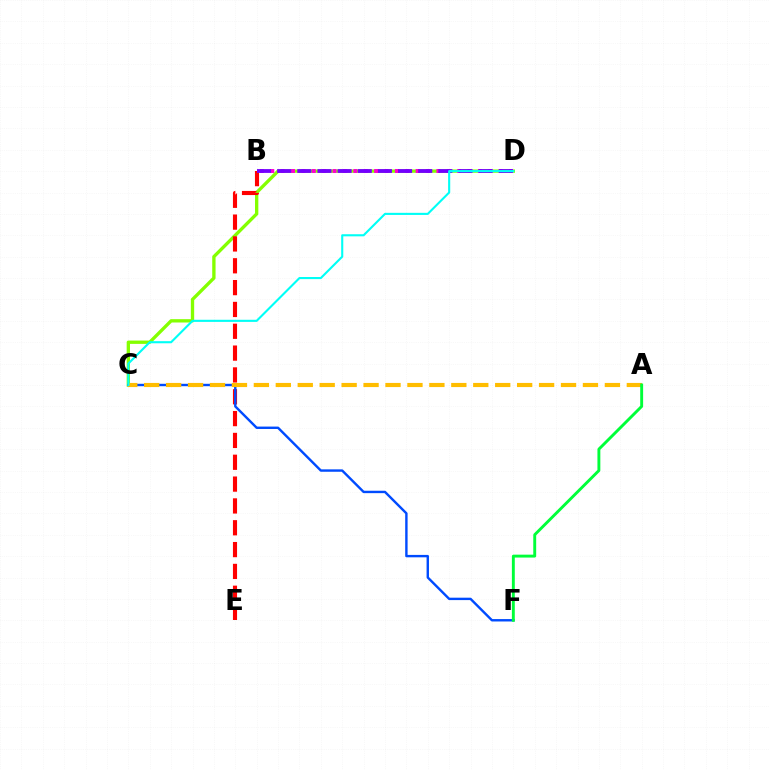{('C', 'D'): [{'color': '#84ff00', 'line_style': 'solid', 'thickness': 2.4}, {'color': '#00fff6', 'line_style': 'solid', 'thickness': 1.52}], ('B', 'E'): [{'color': '#ff0000', 'line_style': 'dashed', 'thickness': 2.97}], ('B', 'D'): [{'color': '#ff00cf', 'line_style': 'dotted', 'thickness': 2.82}, {'color': '#7200ff', 'line_style': 'dashed', 'thickness': 2.74}], ('C', 'F'): [{'color': '#004bff', 'line_style': 'solid', 'thickness': 1.73}], ('A', 'C'): [{'color': '#ffbd00', 'line_style': 'dashed', 'thickness': 2.98}], ('A', 'F'): [{'color': '#00ff39', 'line_style': 'solid', 'thickness': 2.09}]}